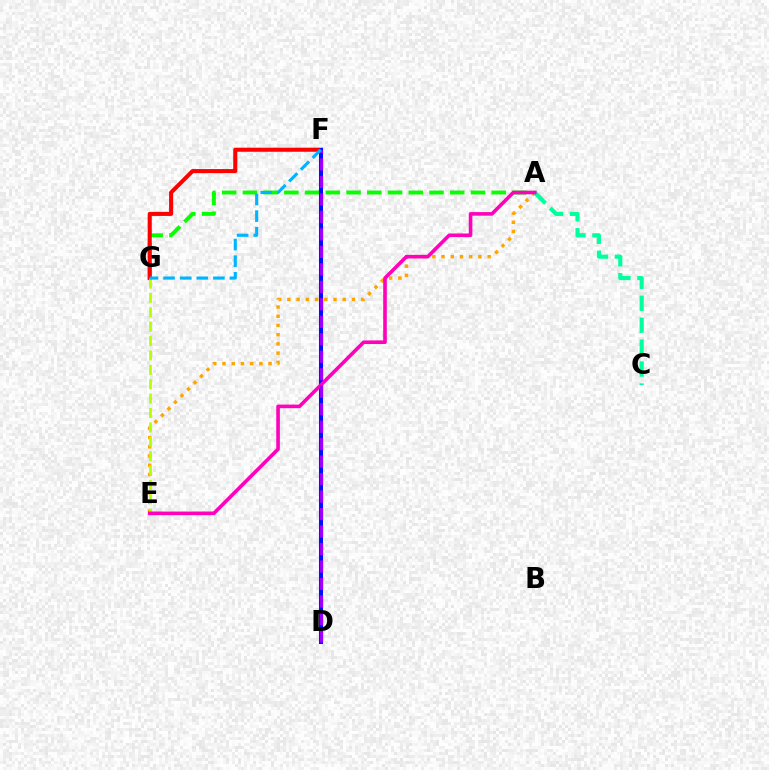{('A', 'E'): [{'color': '#ffa500', 'line_style': 'dotted', 'thickness': 2.5}, {'color': '#ff00bd', 'line_style': 'solid', 'thickness': 2.6}], ('A', 'G'): [{'color': '#08ff00', 'line_style': 'dashed', 'thickness': 2.82}], ('F', 'G'): [{'color': '#ff0000', 'line_style': 'solid', 'thickness': 2.94}, {'color': '#00b5ff', 'line_style': 'dashed', 'thickness': 2.26}], ('E', 'G'): [{'color': '#b3ff00', 'line_style': 'dashed', 'thickness': 1.95}], ('A', 'C'): [{'color': '#00ff9d', 'line_style': 'dashed', 'thickness': 2.98}], ('D', 'F'): [{'color': '#0010ff', 'line_style': 'solid', 'thickness': 2.92}, {'color': '#9b00ff', 'line_style': 'dashed', 'thickness': 2.37}]}